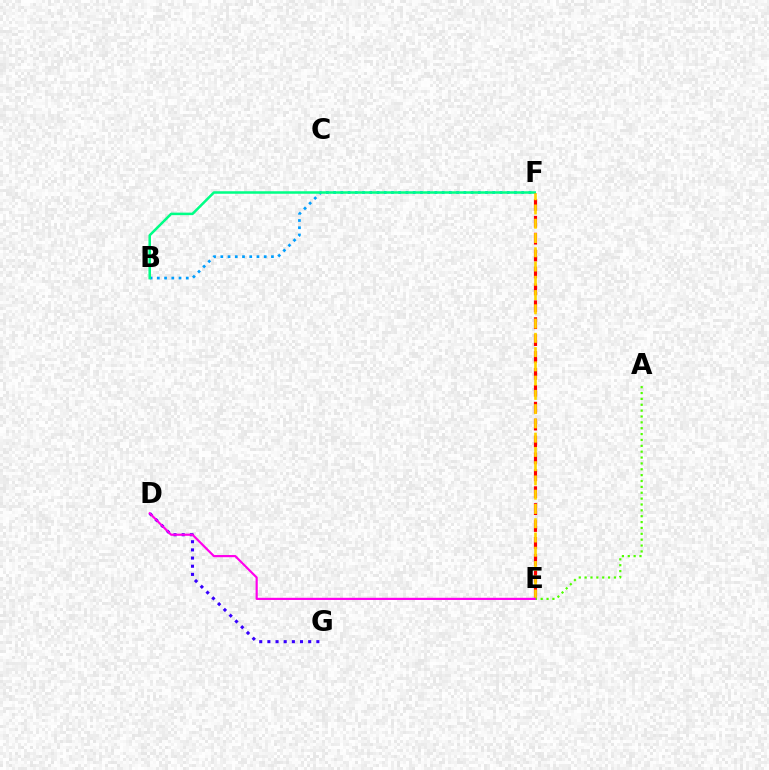{('B', 'F'): [{'color': '#009eff', 'line_style': 'dotted', 'thickness': 1.97}, {'color': '#00ff86', 'line_style': 'solid', 'thickness': 1.82}], ('D', 'G'): [{'color': '#3700ff', 'line_style': 'dotted', 'thickness': 2.22}], ('E', 'F'): [{'color': '#ff0000', 'line_style': 'dashed', 'thickness': 2.3}, {'color': '#ffd500', 'line_style': 'dashed', 'thickness': 1.94}], ('A', 'E'): [{'color': '#4fff00', 'line_style': 'dotted', 'thickness': 1.59}], ('D', 'E'): [{'color': '#ff00ed', 'line_style': 'solid', 'thickness': 1.56}]}